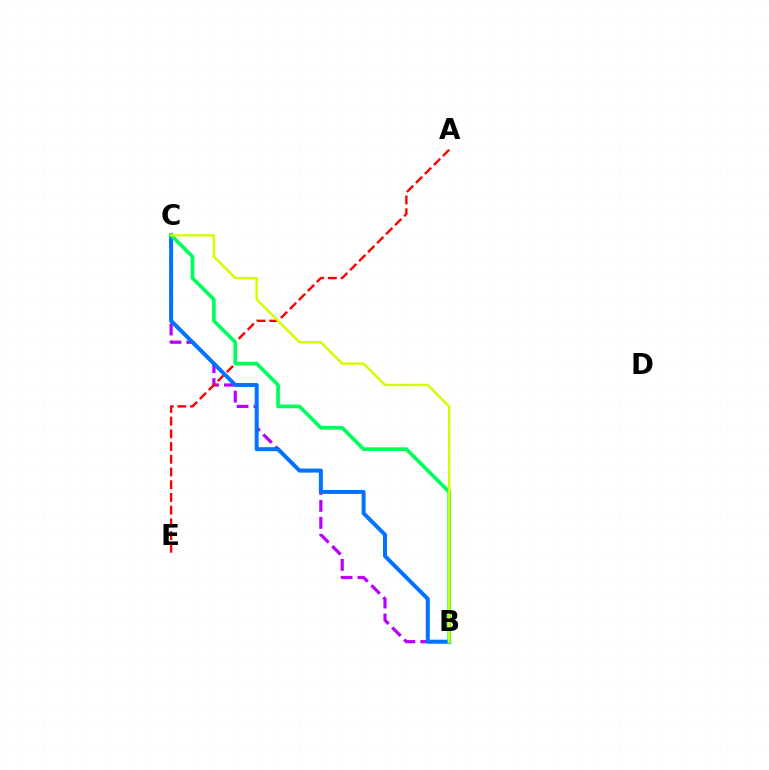{('B', 'C'): [{'color': '#b900ff', 'line_style': 'dashed', 'thickness': 2.31}, {'color': '#0074ff', 'line_style': 'solid', 'thickness': 2.86}, {'color': '#00ff5c', 'line_style': 'solid', 'thickness': 2.66}, {'color': '#d1ff00', 'line_style': 'solid', 'thickness': 1.77}], ('A', 'E'): [{'color': '#ff0000', 'line_style': 'dashed', 'thickness': 1.73}]}